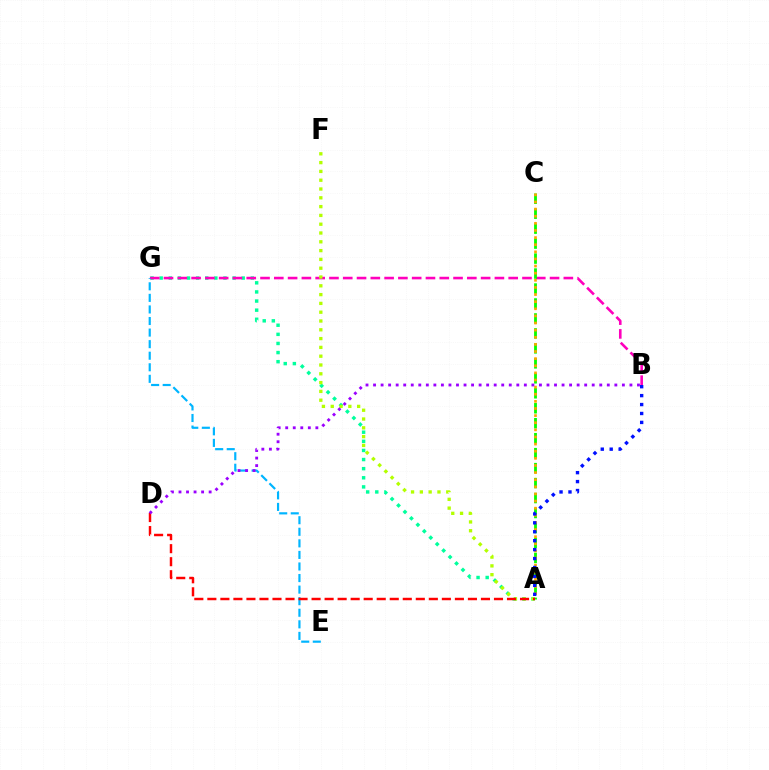{('A', 'G'): [{'color': '#00ff9d', 'line_style': 'dotted', 'thickness': 2.48}], ('B', 'G'): [{'color': '#ff00bd', 'line_style': 'dashed', 'thickness': 1.87}], ('E', 'G'): [{'color': '#00b5ff', 'line_style': 'dashed', 'thickness': 1.57}], ('A', 'C'): [{'color': '#08ff00', 'line_style': 'dashed', 'thickness': 2.03}, {'color': '#ffa500', 'line_style': 'dotted', 'thickness': 1.93}], ('A', 'F'): [{'color': '#b3ff00', 'line_style': 'dotted', 'thickness': 2.39}], ('A', 'D'): [{'color': '#ff0000', 'line_style': 'dashed', 'thickness': 1.77}], ('B', 'D'): [{'color': '#9b00ff', 'line_style': 'dotted', 'thickness': 2.05}], ('A', 'B'): [{'color': '#0010ff', 'line_style': 'dotted', 'thickness': 2.43}]}